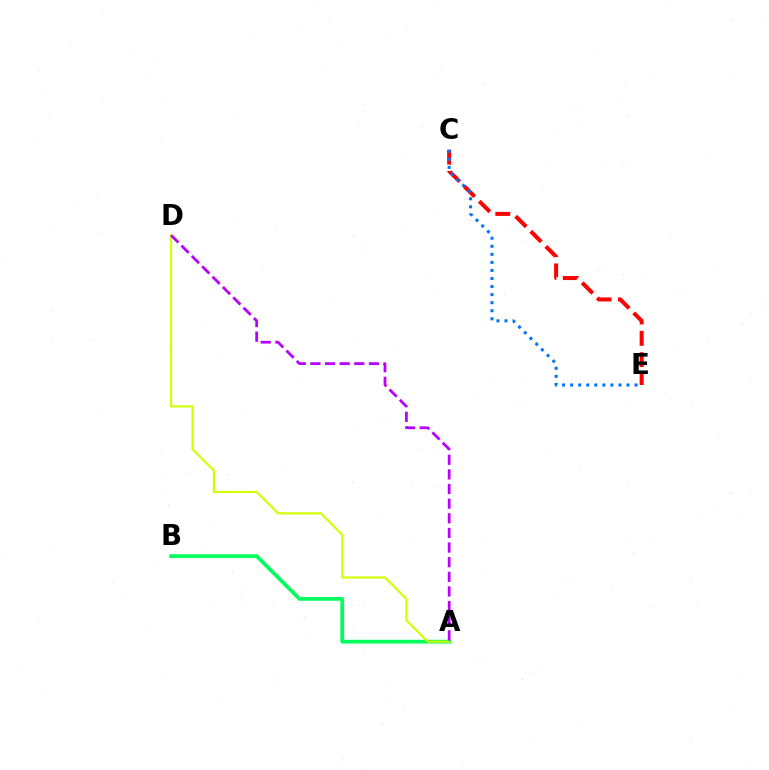{('A', 'B'): [{'color': '#00ff5c', 'line_style': 'solid', 'thickness': 2.7}], ('A', 'D'): [{'color': '#d1ff00', 'line_style': 'solid', 'thickness': 1.53}, {'color': '#b900ff', 'line_style': 'dashed', 'thickness': 1.99}], ('C', 'E'): [{'color': '#ff0000', 'line_style': 'dashed', 'thickness': 2.9}, {'color': '#0074ff', 'line_style': 'dotted', 'thickness': 2.19}]}